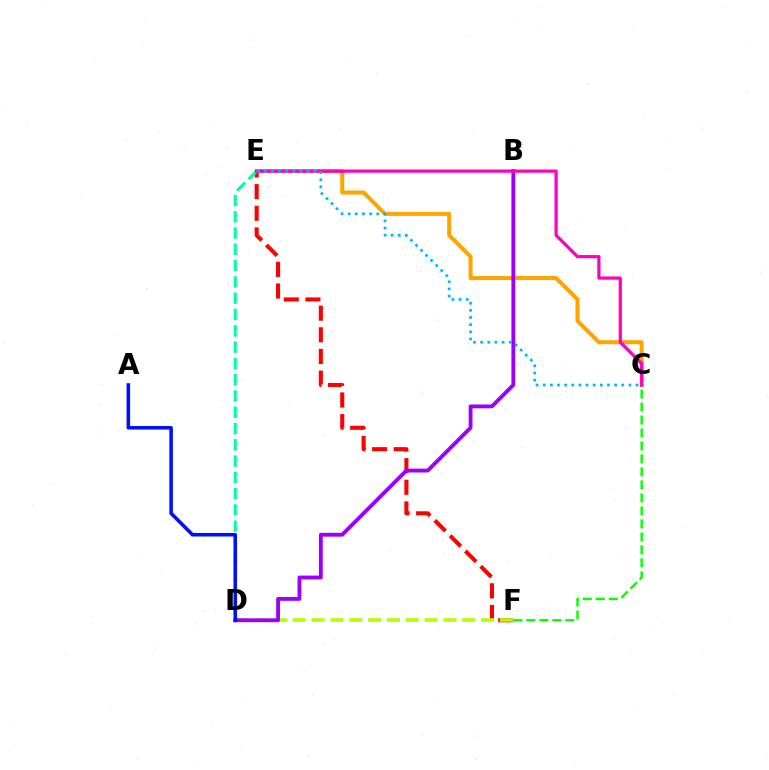{('C', 'F'): [{'color': '#08ff00', 'line_style': 'dashed', 'thickness': 1.76}], ('C', 'E'): [{'color': '#ffa500', 'line_style': 'solid', 'thickness': 2.9}, {'color': '#ff00bd', 'line_style': 'solid', 'thickness': 2.31}, {'color': '#00b5ff', 'line_style': 'dotted', 'thickness': 1.94}], ('E', 'F'): [{'color': '#ff0000', 'line_style': 'dashed', 'thickness': 2.94}], ('D', 'F'): [{'color': '#b3ff00', 'line_style': 'dashed', 'thickness': 2.56}], ('B', 'D'): [{'color': '#9b00ff', 'line_style': 'solid', 'thickness': 2.77}], ('D', 'E'): [{'color': '#00ff9d', 'line_style': 'dashed', 'thickness': 2.21}], ('A', 'D'): [{'color': '#0010ff', 'line_style': 'solid', 'thickness': 2.57}]}